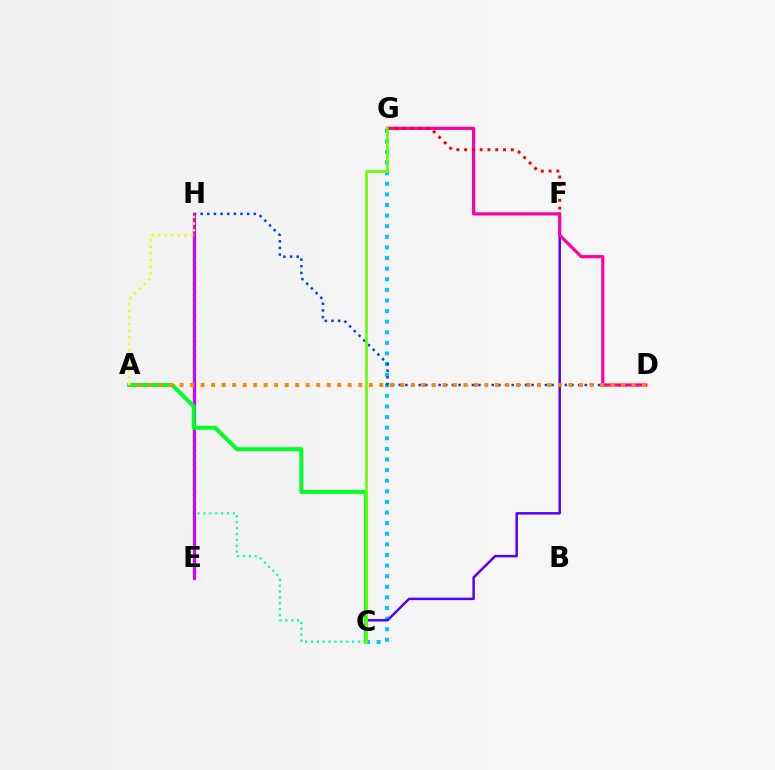{('C', 'H'): [{'color': '#00ffaf', 'line_style': 'dotted', 'thickness': 1.6}], ('C', 'G'): [{'color': '#00c7ff', 'line_style': 'dotted', 'thickness': 2.88}, {'color': '#66ff00', 'line_style': 'solid', 'thickness': 1.89}], ('C', 'F'): [{'color': '#4f00ff', 'line_style': 'solid', 'thickness': 1.78}], ('D', 'H'): [{'color': '#003fff', 'line_style': 'dotted', 'thickness': 1.81}], ('E', 'H'): [{'color': '#d600ff', 'line_style': 'solid', 'thickness': 2.28}], ('A', 'C'): [{'color': '#00ff27', 'line_style': 'solid', 'thickness': 2.87}], ('D', 'G'): [{'color': '#ff00a0', 'line_style': 'solid', 'thickness': 2.29}], ('F', 'G'): [{'color': '#ff0000', 'line_style': 'dotted', 'thickness': 2.11}], ('A', 'D'): [{'color': '#ff8800', 'line_style': 'dotted', 'thickness': 2.86}], ('A', 'H'): [{'color': '#eeff00', 'line_style': 'dotted', 'thickness': 1.8}]}